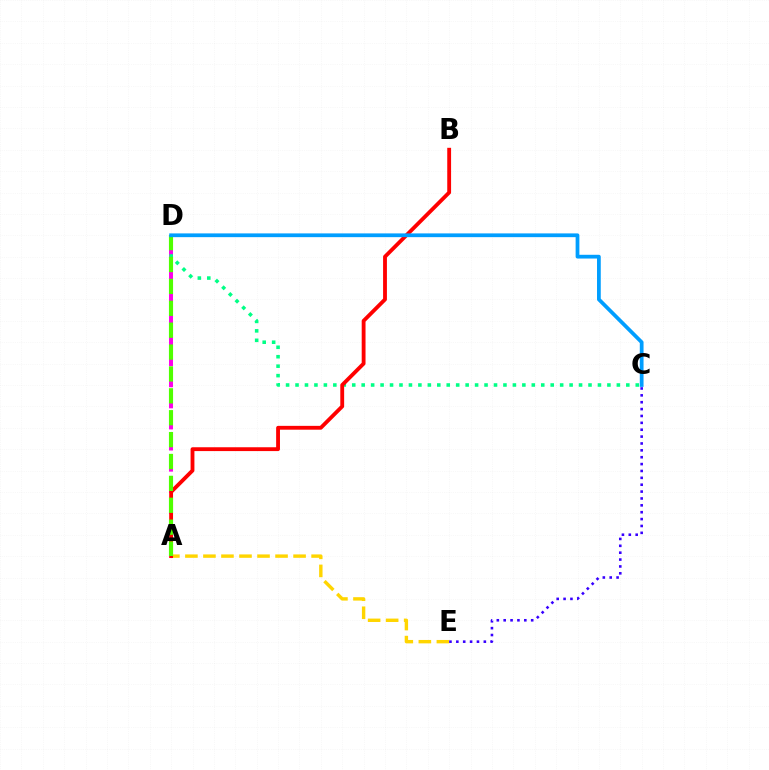{('A', 'D'): [{'color': '#ff00ed', 'line_style': 'dashed', 'thickness': 2.87}, {'color': '#4fff00', 'line_style': 'dashed', 'thickness': 2.97}], ('A', 'E'): [{'color': '#ffd500', 'line_style': 'dashed', 'thickness': 2.45}], ('C', 'D'): [{'color': '#00ff86', 'line_style': 'dotted', 'thickness': 2.57}, {'color': '#009eff', 'line_style': 'solid', 'thickness': 2.7}], ('C', 'E'): [{'color': '#3700ff', 'line_style': 'dotted', 'thickness': 1.87}], ('A', 'B'): [{'color': '#ff0000', 'line_style': 'solid', 'thickness': 2.76}]}